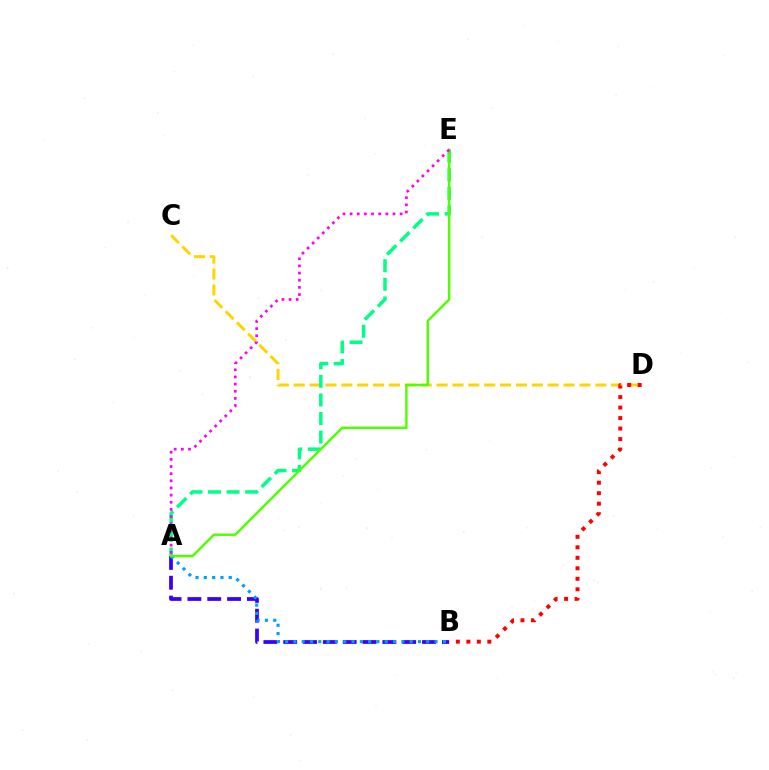{('C', 'D'): [{'color': '#ffd500', 'line_style': 'dashed', 'thickness': 2.16}], ('A', 'B'): [{'color': '#3700ff', 'line_style': 'dashed', 'thickness': 2.69}, {'color': '#009eff', 'line_style': 'dotted', 'thickness': 2.26}], ('A', 'E'): [{'color': '#00ff86', 'line_style': 'dashed', 'thickness': 2.52}, {'color': '#4fff00', 'line_style': 'solid', 'thickness': 1.74}, {'color': '#ff00ed', 'line_style': 'dotted', 'thickness': 1.94}], ('B', 'D'): [{'color': '#ff0000', 'line_style': 'dotted', 'thickness': 2.85}]}